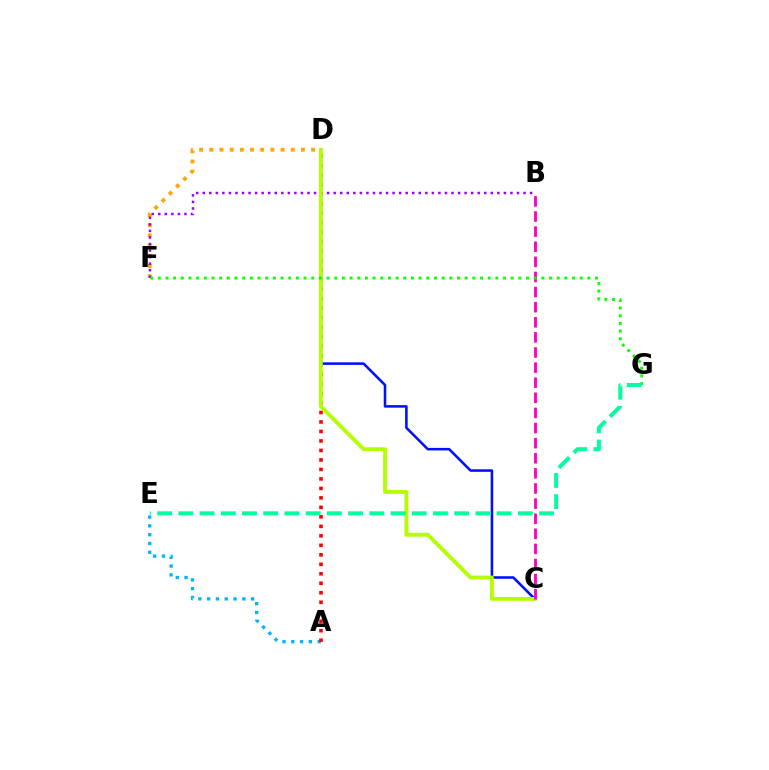{('D', 'F'): [{'color': '#ffa500', 'line_style': 'dotted', 'thickness': 2.77}], ('A', 'E'): [{'color': '#00b5ff', 'line_style': 'dotted', 'thickness': 2.39}], ('B', 'F'): [{'color': '#9b00ff', 'line_style': 'dotted', 'thickness': 1.78}], ('C', 'D'): [{'color': '#0010ff', 'line_style': 'solid', 'thickness': 1.84}, {'color': '#b3ff00', 'line_style': 'solid', 'thickness': 2.77}], ('A', 'D'): [{'color': '#ff0000', 'line_style': 'dotted', 'thickness': 2.58}], ('B', 'C'): [{'color': '#ff00bd', 'line_style': 'dashed', 'thickness': 2.05}], ('F', 'G'): [{'color': '#08ff00', 'line_style': 'dotted', 'thickness': 2.08}], ('E', 'G'): [{'color': '#00ff9d', 'line_style': 'dashed', 'thickness': 2.88}]}